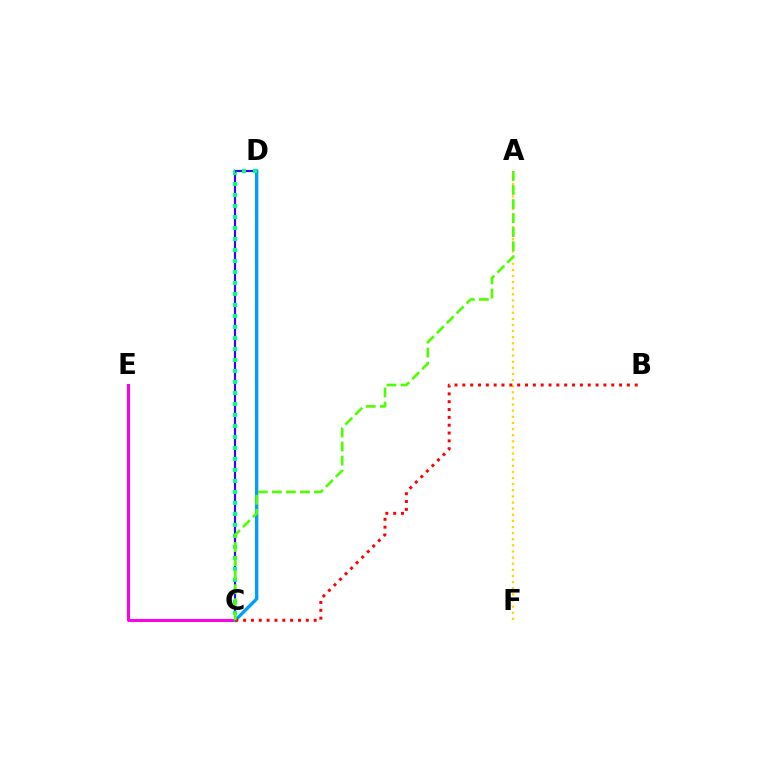{('C', 'D'): [{'color': '#3700ff', 'line_style': 'solid', 'thickness': 1.55}, {'color': '#009eff', 'line_style': 'solid', 'thickness': 2.4}, {'color': '#00ff86', 'line_style': 'dotted', 'thickness': 2.99}], ('A', 'F'): [{'color': '#ffd500', 'line_style': 'dotted', 'thickness': 1.66}], ('C', 'E'): [{'color': '#ff00ed', 'line_style': 'solid', 'thickness': 2.17}], ('B', 'C'): [{'color': '#ff0000', 'line_style': 'dotted', 'thickness': 2.13}], ('A', 'C'): [{'color': '#4fff00', 'line_style': 'dashed', 'thickness': 1.91}]}